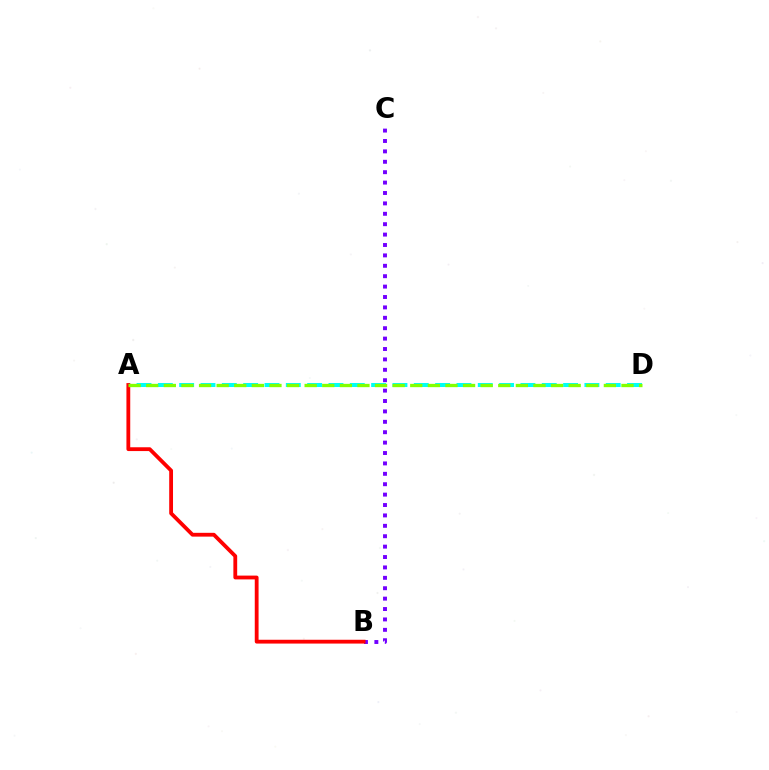{('A', 'D'): [{'color': '#00fff6', 'line_style': 'dashed', 'thickness': 2.9}, {'color': '#84ff00', 'line_style': 'dashed', 'thickness': 2.39}], ('B', 'C'): [{'color': '#7200ff', 'line_style': 'dotted', 'thickness': 2.83}], ('A', 'B'): [{'color': '#ff0000', 'line_style': 'solid', 'thickness': 2.74}]}